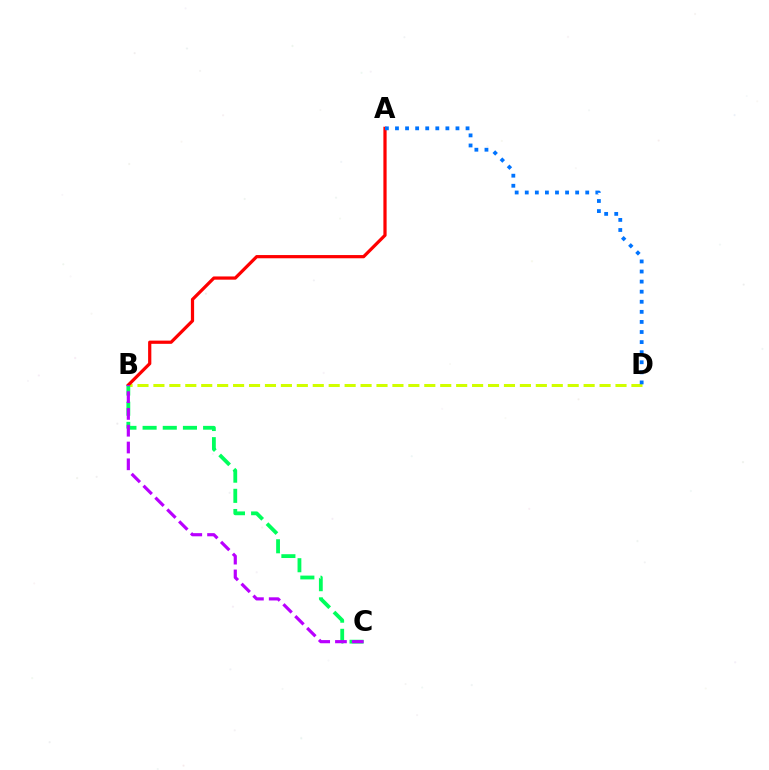{('B', 'D'): [{'color': '#d1ff00', 'line_style': 'dashed', 'thickness': 2.16}], ('A', 'B'): [{'color': '#ff0000', 'line_style': 'solid', 'thickness': 2.32}], ('A', 'D'): [{'color': '#0074ff', 'line_style': 'dotted', 'thickness': 2.74}], ('B', 'C'): [{'color': '#00ff5c', 'line_style': 'dashed', 'thickness': 2.74}, {'color': '#b900ff', 'line_style': 'dashed', 'thickness': 2.28}]}